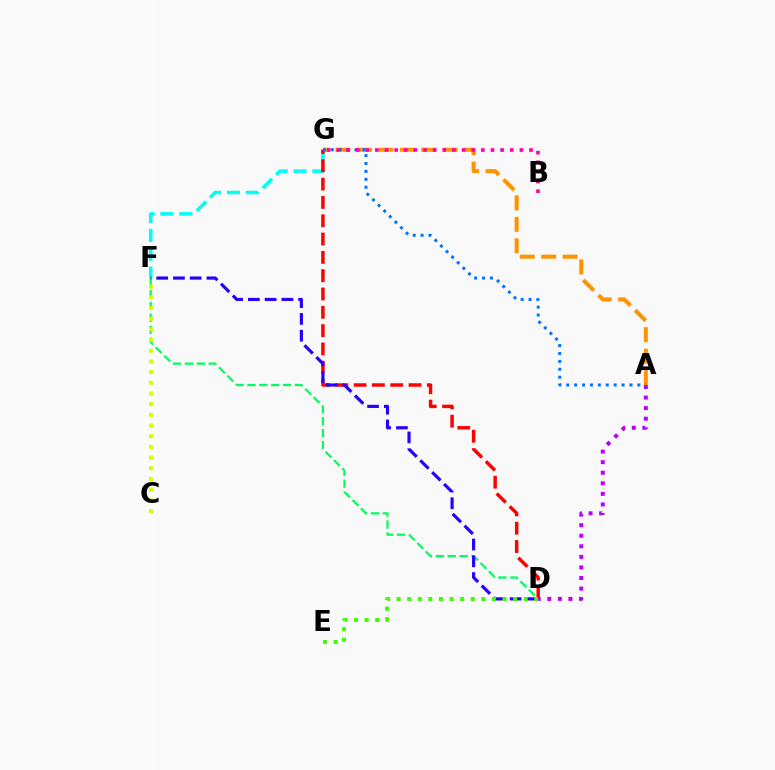{('F', 'G'): [{'color': '#00fff6', 'line_style': 'dashed', 'thickness': 2.56}], ('A', 'G'): [{'color': '#ff9400', 'line_style': 'dashed', 'thickness': 2.91}, {'color': '#0074ff', 'line_style': 'dotted', 'thickness': 2.15}], ('D', 'F'): [{'color': '#00ff5c', 'line_style': 'dashed', 'thickness': 1.62}, {'color': '#2500ff', 'line_style': 'dashed', 'thickness': 2.28}], ('D', 'G'): [{'color': '#ff0000', 'line_style': 'dashed', 'thickness': 2.49}], ('A', 'D'): [{'color': '#b900ff', 'line_style': 'dotted', 'thickness': 2.87}], ('D', 'E'): [{'color': '#3dff00', 'line_style': 'dotted', 'thickness': 2.88}], ('B', 'G'): [{'color': '#ff00ac', 'line_style': 'dotted', 'thickness': 2.62}], ('C', 'F'): [{'color': '#d1ff00', 'line_style': 'dotted', 'thickness': 2.9}]}